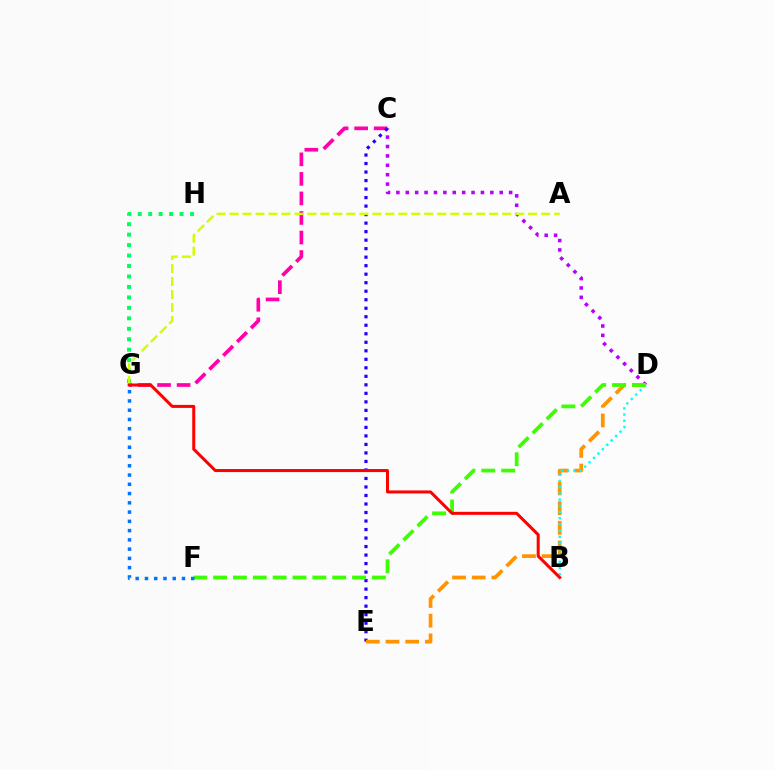{('C', 'G'): [{'color': '#ff00ac', 'line_style': 'dashed', 'thickness': 2.66}], ('C', 'D'): [{'color': '#b900ff', 'line_style': 'dotted', 'thickness': 2.55}], ('C', 'E'): [{'color': '#2500ff', 'line_style': 'dotted', 'thickness': 2.31}], ('D', 'E'): [{'color': '#ff9400', 'line_style': 'dashed', 'thickness': 2.67}], ('G', 'H'): [{'color': '#00ff5c', 'line_style': 'dotted', 'thickness': 2.84}], ('B', 'D'): [{'color': '#00fff6', 'line_style': 'dotted', 'thickness': 1.69}], ('D', 'F'): [{'color': '#3dff00', 'line_style': 'dashed', 'thickness': 2.7}], ('A', 'G'): [{'color': '#d1ff00', 'line_style': 'dashed', 'thickness': 1.76}], ('B', 'G'): [{'color': '#ff0000', 'line_style': 'solid', 'thickness': 2.17}], ('F', 'G'): [{'color': '#0074ff', 'line_style': 'dotted', 'thickness': 2.52}]}